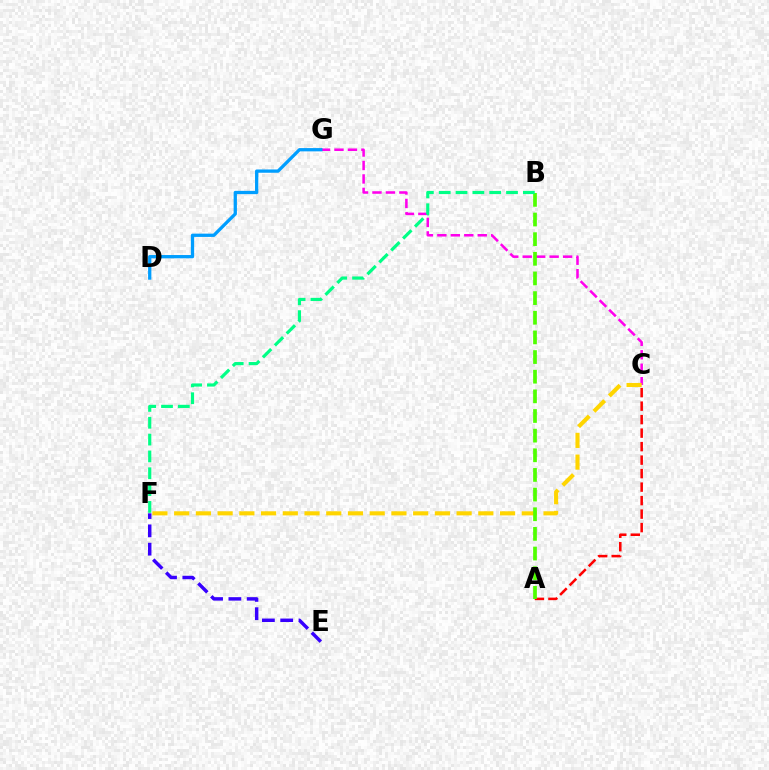{('E', 'F'): [{'color': '#3700ff', 'line_style': 'dashed', 'thickness': 2.49}], ('A', 'C'): [{'color': '#ff0000', 'line_style': 'dashed', 'thickness': 1.83}], ('C', 'G'): [{'color': '#ff00ed', 'line_style': 'dashed', 'thickness': 1.83}], ('C', 'F'): [{'color': '#ffd500', 'line_style': 'dashed', 'thickness': 2.95}], ('A', 'B'): [{'color': '#4fff00', 'line_style': 'dashed', 'thickness': 2.67}], ('D', 'G'): [{'color': '#009eff', 'line_style': 'solid', 'thickness': 2.36}], ('B', 'F'): [{'color': '#00ff86', 'line_style': 'dashed', 'thickness': 2.29}]}